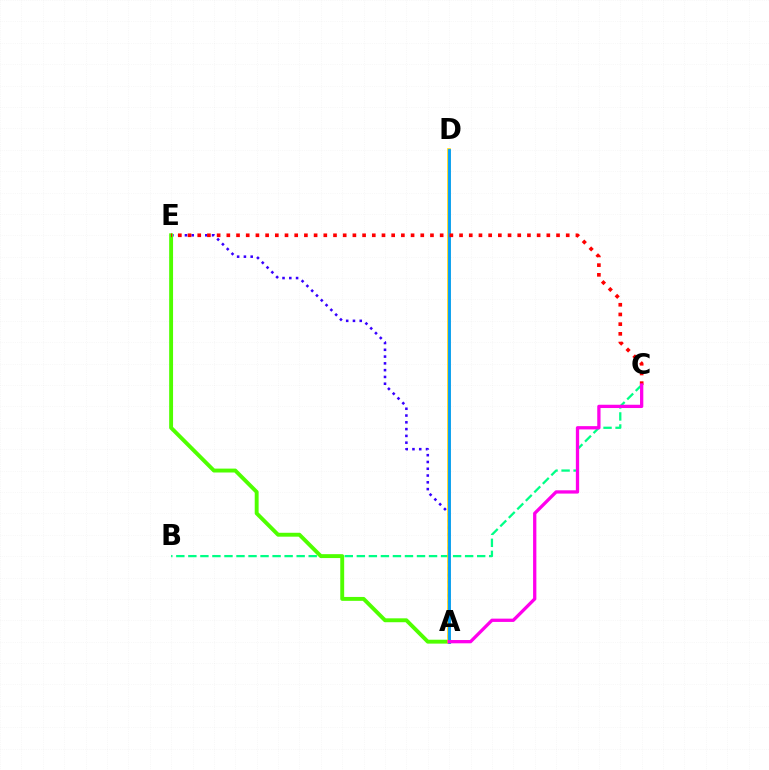{('B', 'C'): [{'color': '#00ff86', 'line_style': 'dashed', 'thickness': 1.63}], ('A', 'E'): [{'color': '#3700ff', 'line_style': 'dotted', 'thickness': 1.84}, {'color': '#4fff00', 'line_style': 'solid', 'thickness': 2.81}], ('A', 'D'): [{'color': '#ffd500', 'line_style': 'solid', 'thickness': 2.6}, {'color': '#009eff', 'line_style': 'solid', 'thickness': 2.03}], ('C', 'E'): [{'color': '#ff0000', 'line_style': 'dotted', 'thickness': 2.63}], ('A', 'C'): [{'color': '#ff00ed', 'line_style': 'solid', 'thickness': 2.37}]}